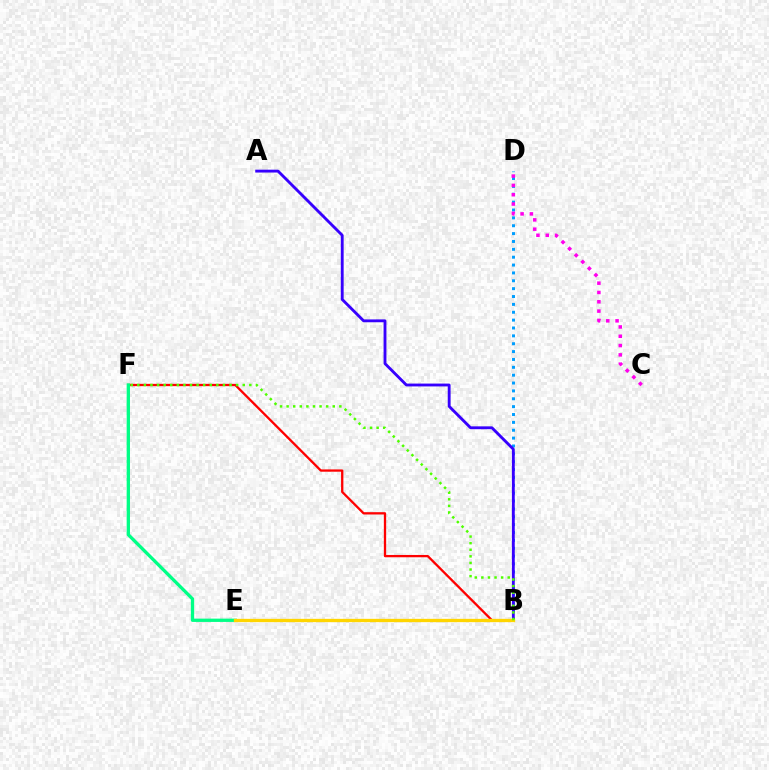{('B', 'D'): [{'color': '#009eff', 'line_style': 'dotted', 'thickness': 2.14}], ('B', 'F'): [{'color': '#ff0000', 'line_style': 'solid', 'thickness': 1.66}, {'color': '#4fff00', 'line_style': 'dotted', 'thickness': 1.79}], ('C', 'D'): [{'color': '#ff00ed', 'line_style': 'dotted', 'thickness': 2.53}], ('A', 'B'): [{'color': '#3700ff', 'line_style': 'solid', 'thickness': 2.05}], ('E', 'F'): [{'color': '#00ff86', 'line_style': 'solid', 'thickness': 2.38}], ('B', 'E'): [{'color': '#ffd500', 'line_style': 'solid', 'thickness': 2.38}]}